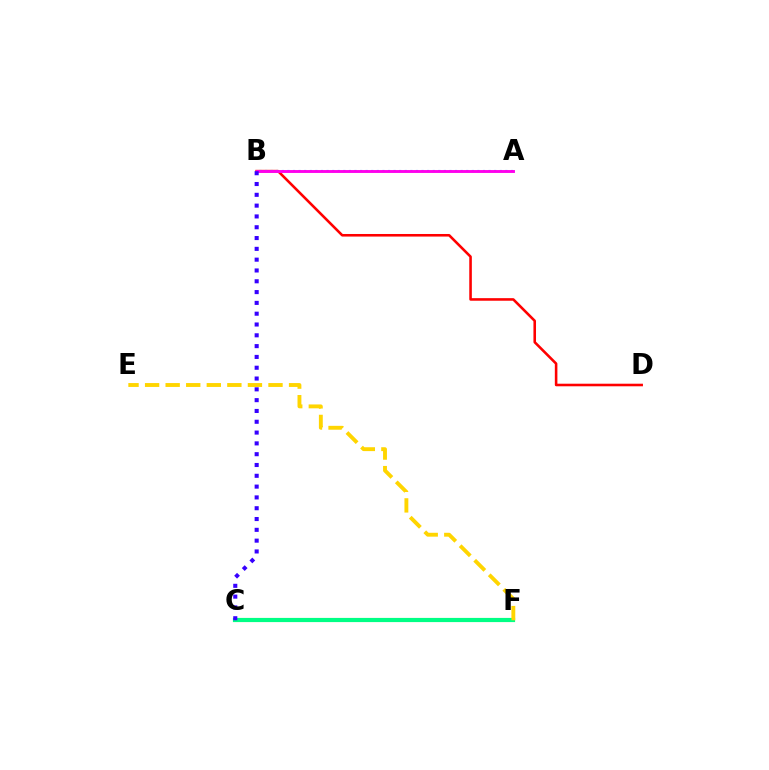{('B', 'D'): [{'color': '#ff0000', 'line_style': 'solid', 'thickness': 1.85}], ('C', 'F'): [{'color': '#4fff00', 'line_style': 'solid', 'thickness': 2.92}, {'color': '#00ff86', 'line_style': 'solid', 'thickness': 2.97}], ('A', 'B'): [{'color': '#009eff', 'line_style': 'dotted', 'thickness': 1.52}, {'color': '#ff00ed', 'line_style': 'solid', 'thickness': 2.08}], ('E', 'F'): [{'color': '#ffd500', 'line_style': 'dashed', 'thickness': 2.79}], ('B', 'C'): [{'color': '#3700ff', 'line_style': 'dotted', 'thickness': 2.94}]}